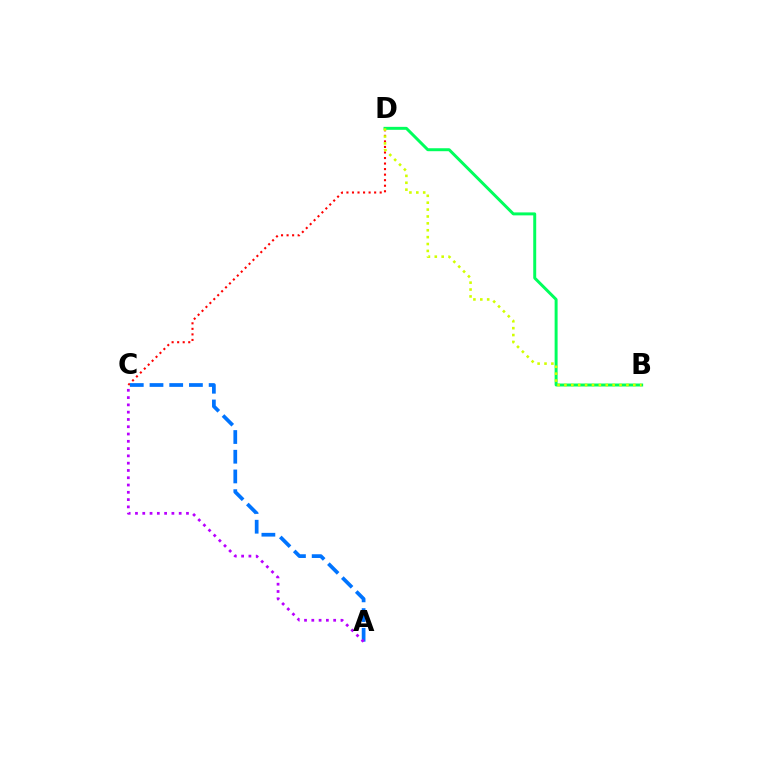{('C', 'D'): [{'color': '#ff0000', 'line_style': 'dotted', 'thickness': 1.51}], ('B', 'D'): [{'color': '#00ff5c', 'line_style': 'solid', 'thickness': 2.13}, {'color': '#d1ff00', 'line_style': 'dotted', 'thickness': 1.87}], ('A', 'C'): [{'color': '#0074ff', 'line_style': 'dashed', 'thickness': 2.68}, {'color': '#b900ff', 'line_style': 'dotted', 'thickness': 1.98}]}